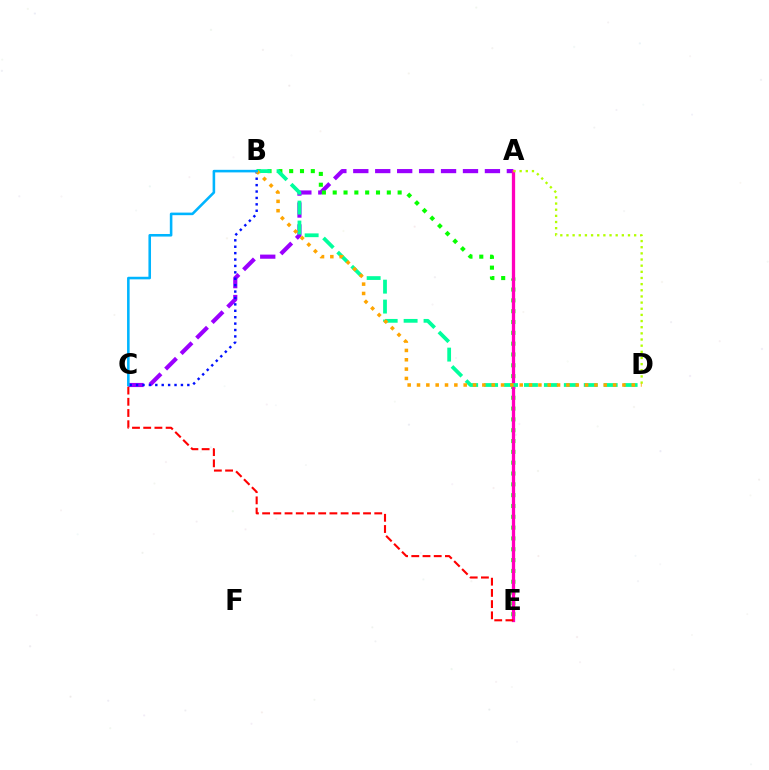{('A', 'C'): [{'color': '#9b00ff', 'line_style': 'dashed', 'thickness': 2.98}], ('B', 'E'): [{'color': '#08ff00', 'line_style': 'dotted', 'thickness': 2.94}], ('A', 'E'): [{'color': '#ff00bd', 'line_style': 'solid', 'thickness': 2.36}], ('A', 'D'): [{'color': '#b3ff00', 'line_style': 'dotted', 'thickness': 1.67}], ('B', 'D'): [{'color': '#00ff9d', 'line_style': 'dashed', 'thickness': 2.71}, {'color': '#ffa500', 'line_style': 'dotted', 'thickness': 2.54}], ('C', 'E'): [{'color': '#ff0000', 'line_style': 'dashed', 'thickness': 1.52}], ('B', 'C'): [{'color': '#0010ff', 'line_style': 'dotted', 'thickness': 1.74}, {'color': '#00b5ff', 'line_style': 'solid', 'thickness': 1.85}]}